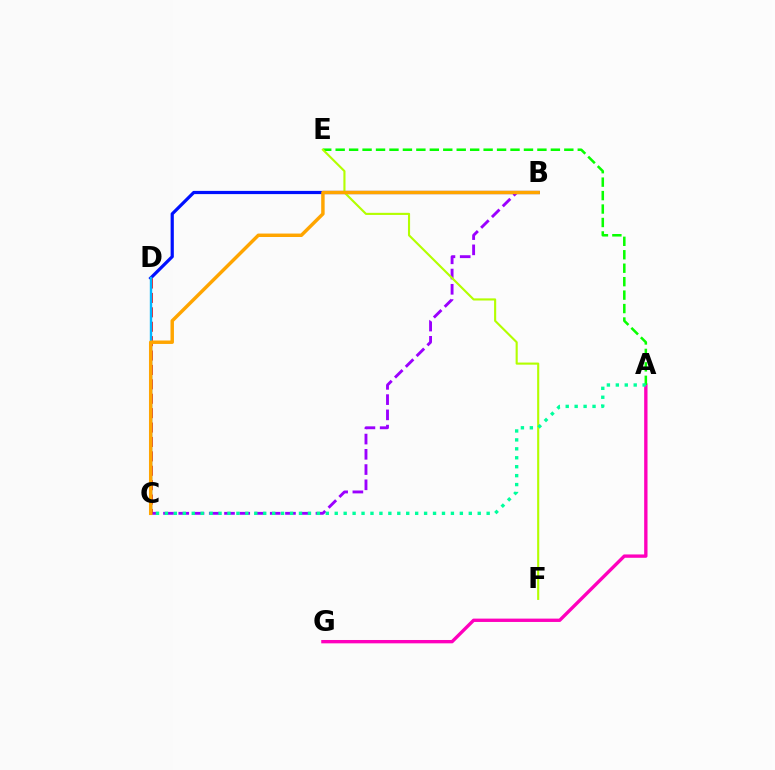{('B', 'C'): [{'color': '#9b00ff', 'line_style': 'dashed', 'thickness': 2.07}, {'color': '#ffa500', 'line_style': 'solid', 'thickness': 2.48}], ('A', 'G'): [{'color': '#ff00bd', 'line_style': 'solid', 'thickness': 2.41}], ('A', 'E'): [{'color': '#08ff00', 'line_style': 'dashed', 'thickness': 1.83}], ('B', 'D'): [{'color': '#0010ff', 'line_style': 'solid', 'thickness': 2.31}], ('C', 'D'): [{'color': '#ff0000', 'line_style': 'dashed', 'thickness': 1.96}, {'color': '#00b5ff', 'line_style': 'solid', 'thickness': 1.72}], ('E', 'F'): [{'color': '#b3ff00', 'line_style': 'solid', 'thickness': 1.53}], ('A', 'C'): [{'color': '#00ff9d', 'line_style': 'dotted', 'thickness': 2.43}]}